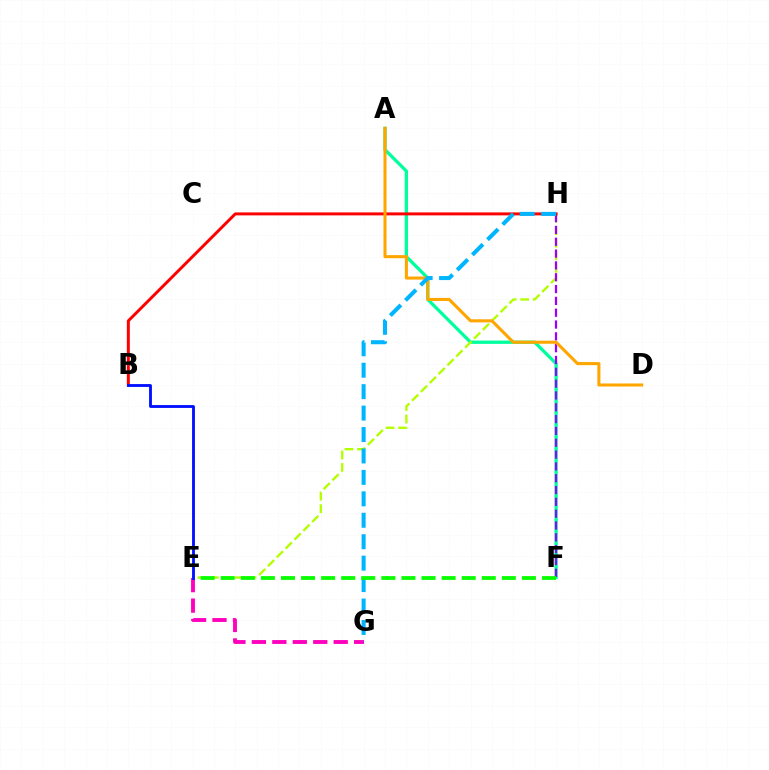{('A', 'F'): [{'color': '#00ff9d', 'line_style': 'solid', 'thickness': 2.37}], ('E', 'G'): [{'color': '#ff00bd', 'line_style': 'dashed', 'thickness': 2.78}], ('E', 'H'): [{'color': '#b3ff00', 'line_style': 'dashed', 'thickness': 1.7}], ('F', 'H'): [{'color': '#9b00ff', 'line_style': 'dashed', 'thickness': 1.61}], ('B', 'H'): [{'color': '#ff0000', 'line_style': 'solid', 'thickness': 2.13}], ('A', 'D'): [{'color': '#ffa500', 'line_style': 'solid', 'thickness': 2.2}], ('G', 'H'): [{'color': '#00b5ff', 'line_style': 'dashed', 'thickness': 2.91}], ('E', 'F'): [{'color': '#08ff00', 'line_style': 'dashed', 'thickness': 2.73}], ('B', 'E'): [{'color': '#0010ff', 'line_style': 'solid', 'thickness': 2.04}]}